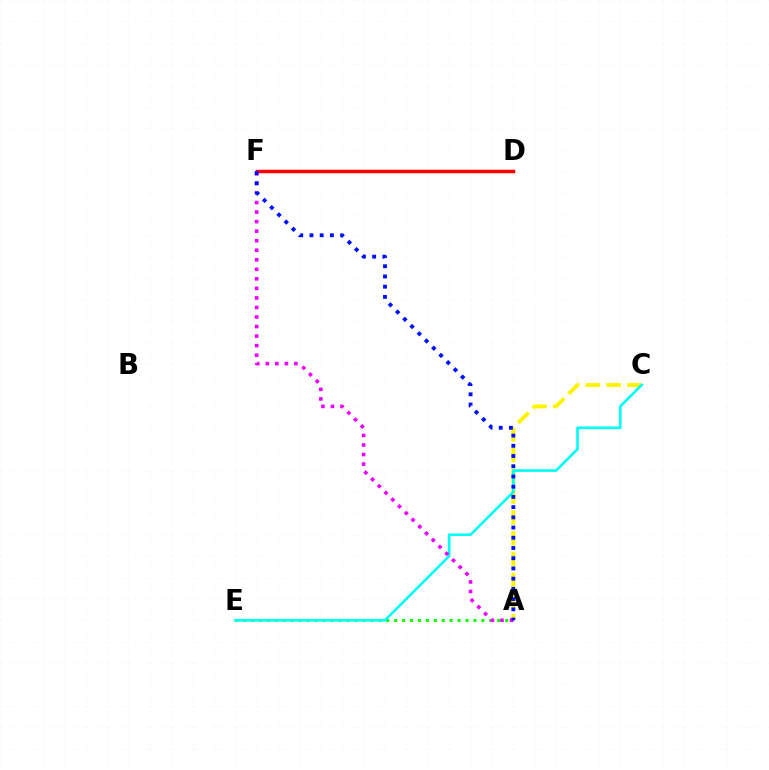{('A', 'E'): [{'color': '#08ff00', 'line_style': 'dotted', 'thickness': 2.15}], ('A', 'C'): [{'color': '#fcf500', 'line_style': 'dashed', 'thickness': 2.82}], ('C', 'E'): [{'color': '#00fff6', 'line_style': 'solid', 'thickness': 1.9}], ('D', 'F'): [{'color': '#ff0000', 'line_style': 'solid', 'thickness': 2.52}], ('A', 'F'): [{'color': '#ee00ff', 'line_style': 'dotted', 'thickness': 2.59}, {'color': '#0010ff', 'line_style': 'dotted', 'thickness': 2.78}]}